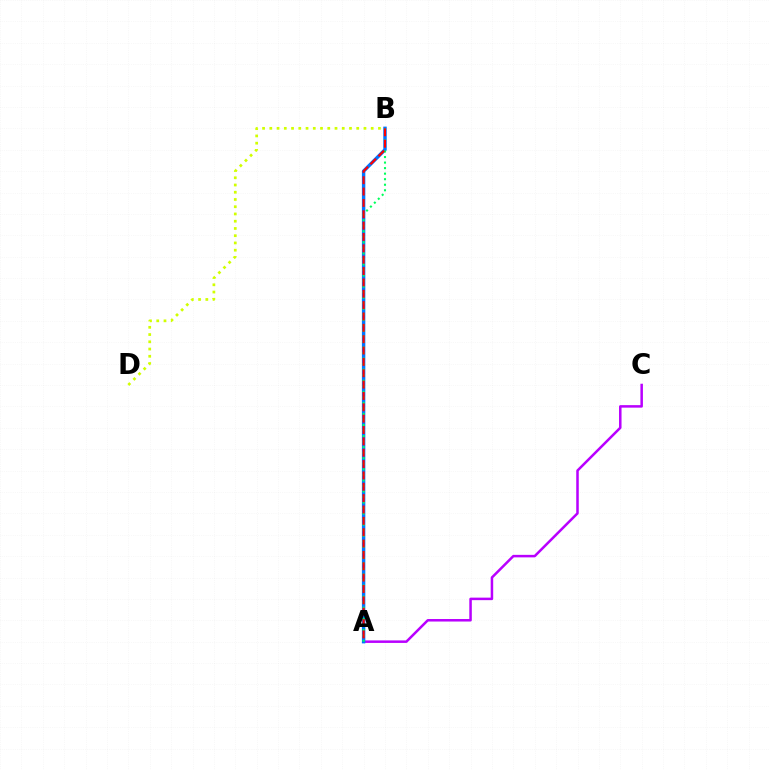{('A', 'C'): [{'color': '#b900ff', 'line_style': 'solid', 'thickness': 1.81}], ('A', 'B'): [{'color': '#0074ff', 'line_style': 'solid', 'thickness': 2.47}, {'color': '#00ff5c', 'line_style': 'dotted', 'thickness': 1.5}, {'color': '#ff0000', 'line_style': 'dashed', 'thickness': 1.54}], ('B', 'D'): [{'color': '#d1ff00', 'line_style': 'dotted', 'thickness': 1.97}]}